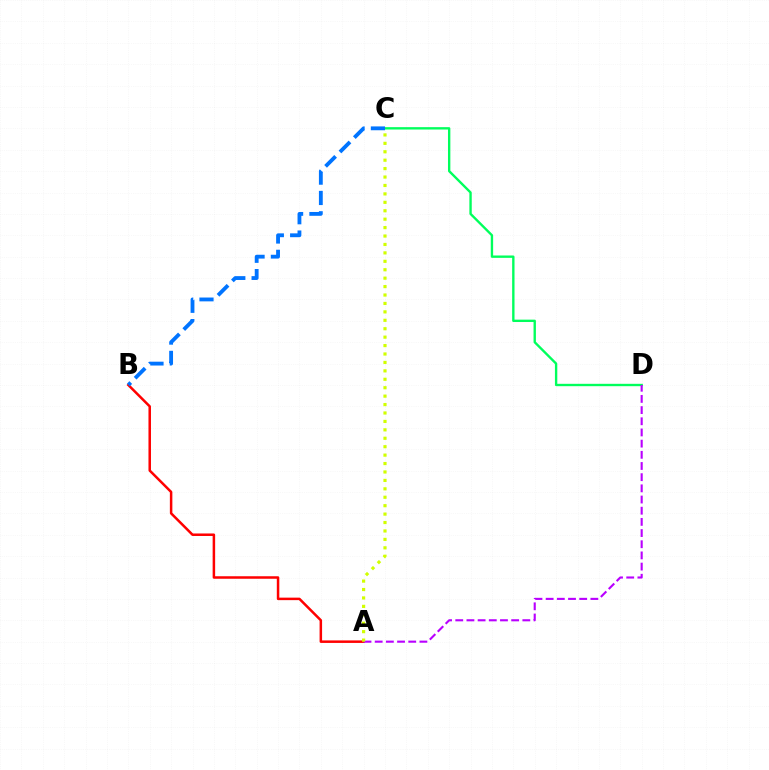{('C', 'D'): [{'color': '#00ff5c', 'line_style': 'solid', 'thickness': 1.7}], ('A', 'B'): [{'color': '#ff0000', 'line_style': 'solid', 'thickness': 1.81}], ('A', 'D'): [{'color': '#b900ff', 'line_style': 'dashed', 'thickness': 1.52}], ('B', 'C'): [{'color': '#0074ff', 'line_style': 'dashed', 'thickness': 2.76}], ('A', 'C'): [{'color': '#d1ff00', 'line_style': 'dotted', 'thickness': 2.29}]}